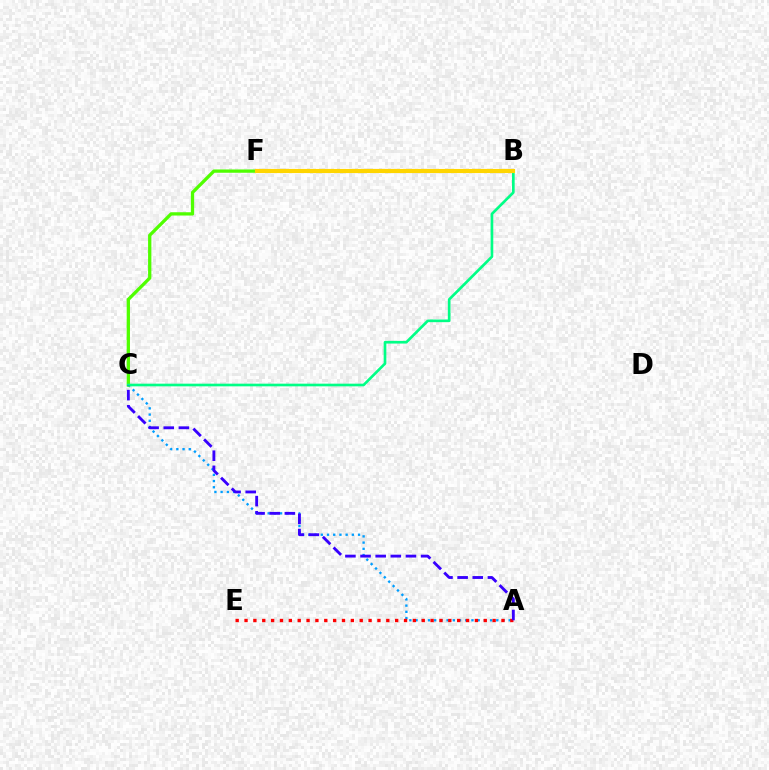{('A', 'C'): [{'color': '#009eff', 'line_style': 'dotted', 'thickness': 1.69}, {'color': '#3700ff', 'line_style': 'dashed', 'thickness': 2.06}], ('B', 'F'): [{'color': '#ff00ed', 'line_style': 'solid', 'thickness': 2.07}, {'color': '#ffd500', 'line_style': 'solid', 'thickness': 2.97}], ('C', 'F'): [{'color': '#4fff00', 'line_style': 'solid', 'thickness': 2.37}], ('B', 'C'): [{'color': '#00ff86', 'line_style': 'solid', 'thickness': 1.92}], ('A', 'E'): [{'color': '#ff0000', 'line_style': 'dotted', 'thickness': 2.41}]}